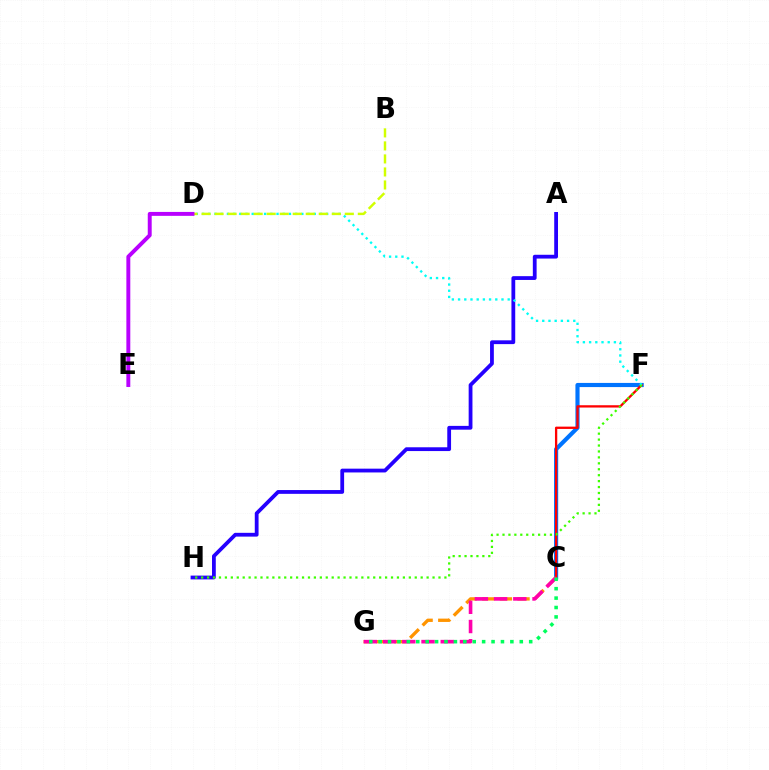{('C', 'F'): [{'color': '#0074ff', 'line_style': 'solid', 'thickness': 2.99}, {'color': '#ff0000', 'line_style': 'solid', 'thickness': 1.66}], ('A', 'H'): [{'color': '#2500ff', 'line_style': 'solid', 'thickness': 2.73}], ('C', 'G'): [{'color': '#ff9400', 'line_style': 'dashed', 'thickness': 2.4}, {'color': '#ff00ac', 'line_style': 'dashed', 'thickness': 2.61}, {'color': '#00ff5c', 'line_style': 'dotted', 'thickness': 2.56}], ('D', 'F'): [{'color': '#00fff6', 'line_style': 'dotted', 'thickness': 1.69}], ('B', 'D'): [{'color': '#d1ff00', 'line_style': 'dashed', 'thickness': 1.77}], ('F', 'H'): [{'color': '#3dff00', 'line_style': 'dotted', 'thickness': 1.61}], ('D', 'E'): [{'color': '#b900ff', 'line_style': 'solid', 'thickness': 2.83}]}